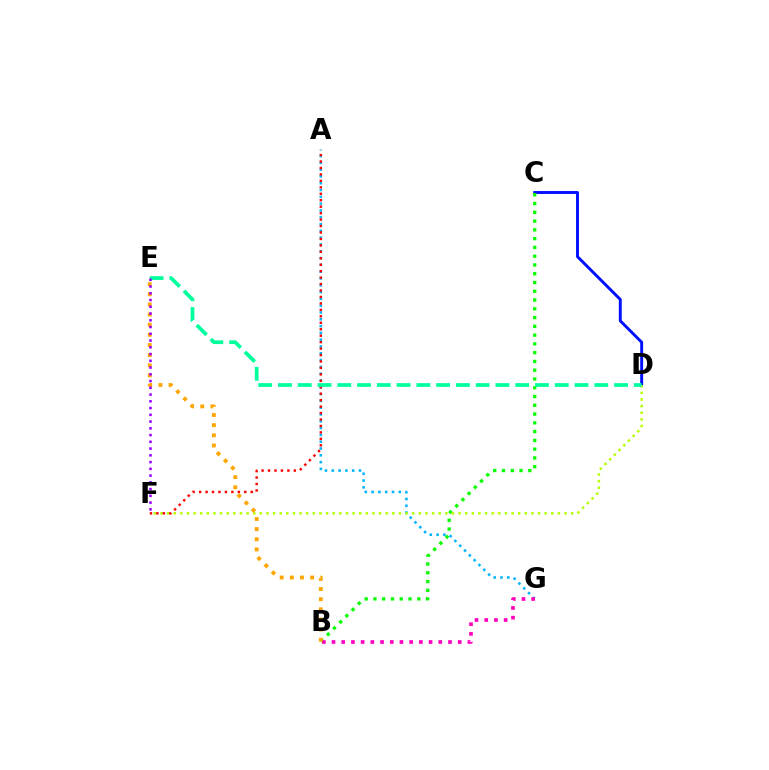{('A', 'G'): [{'color': '#00b5ff', 'line_style': 'dotted', 'thickness': 1.85}], ('C', 'D'): [{'color': '#0010ff', 'line_style': 'solid', 'thickness': 2.1}], ('B', 'C'): [{'color': '#08ff00', 'line_style': 'dotted', 'thickness': 2.38}], ('D', 'F'): [{'color': '#b3ff00', 'line_style': 'dotted', 'thickness': 1.8}], ('B', 'G'): [{'color': '#ff00bd', 'line_style': 'dotted', 'thickness': 2.64}], ('A', 'F'): [{'color': '#ff0000', 'line_style': 'dotted', 'thickness': 1.75}], ('D', 'E'): [{'color': '#00ff9d', 'line_style': 'dashed', 'thickness': 2.69}], ('B', 'E'): [{'color': '#ffa500', 'line_style': 'dotted', 'thickness': 2.76}], ('E', 'F'): [{'color': '#9b00ff', 'line_style': 'dotted', 'thickness': 1.83}]}